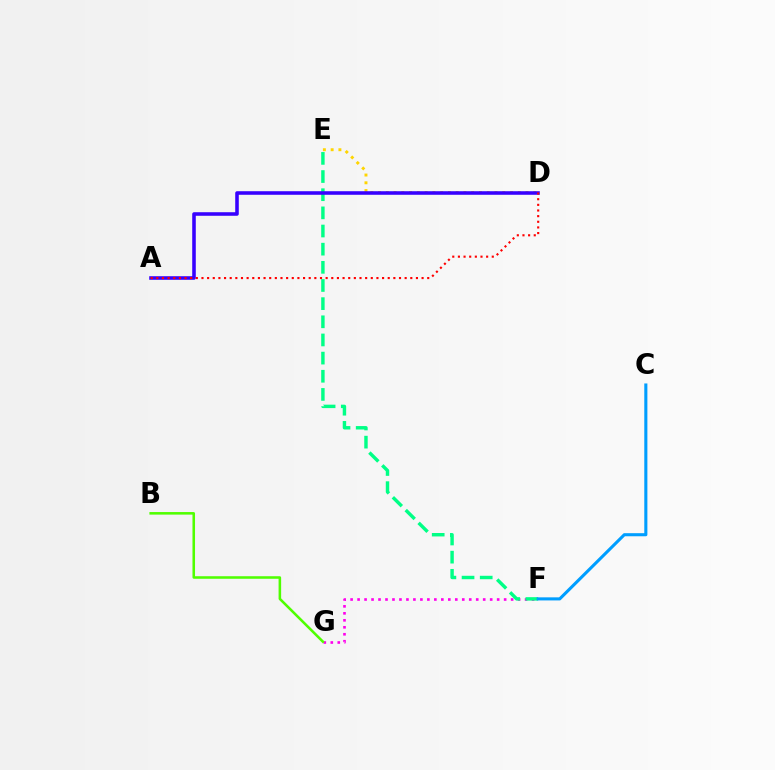{('D', 'E'): [{'color': '#ffd500', 'line_style': 'dotted', 'thickness': 2.11}], ('F', 'G'): [{'color': '#ff00ed', 'line_style': 'dotted', 'thickness': 1.9}], ('E', 'F'): [{'color': '#00ff86', 'line_style': 'dashed', 'thickness': 2.47}], ('C', 'F'): [{'color': '#009eff', 'line_style': 'solid', 'thickness': 2.22}], ('A', 'D'): [{'color': '#3700ff', 'line_style': 'solid', 'thickness': 2.56}, {'color': '#ff0000', 'line_style': 'dotted', 'thickness': 1.53}], ('B', 'G'): [{'color': '#4fff00', 'line_style': 'solid', 'thickness': 1.84}]}